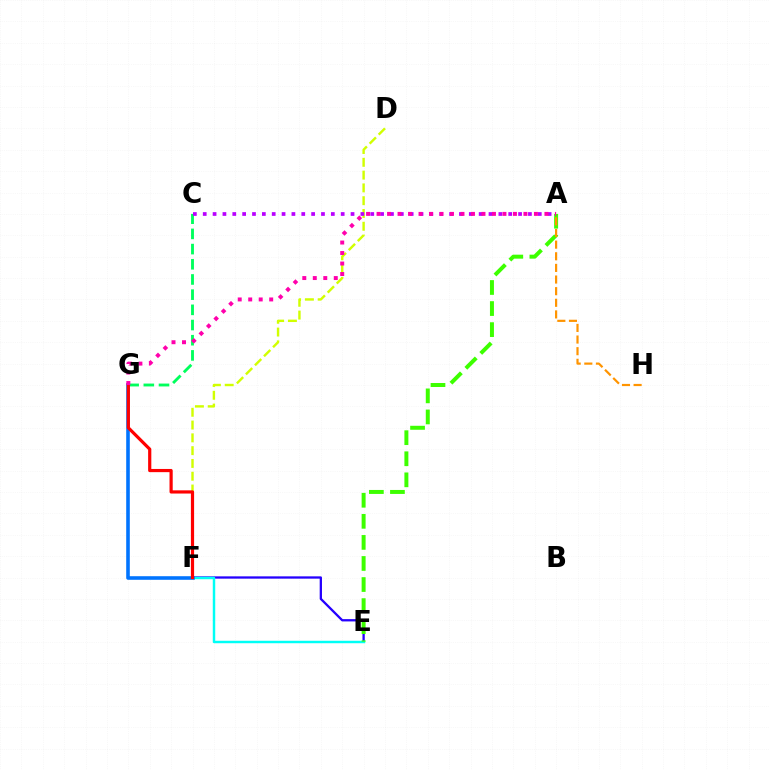{('C', 'G'): [{'color': '#00ff5c', 'line_style': 'dashed', 'thickness': 2.06}], ('E', 'F'): [{'color': '#2500ff', 'line_style': 'solid', 'thickness': 1.65}, {'color': '#00fff6', 'line_style': 'solid', 'thickness': 1.77}], ('F', 'G'): [{'color': '#0074ff', 'line_style': 'solid', 'thickness': 2.59}, {'color': '#ff0000', 'line_style': 'solid', 'thickness': 2.3}], ('D', 'F'): [{'color': '#d1ff00', 'line_style': 'dashed', 'thickness': 1.74}], ('A', 'E'): [{'color': '#3dff00', 'line_style': 'dashed', 'thickness': 2.86}], ('A', 'H'): [{'color': '#ff9400', 'line_style': 'dashed', 'thickness': 1.58}], ('A', 'C'): [{'color': '#b900ff', 'line_style': 'dotted', 'thickness': 2.68}], ('A', 'G'): [{'color': '#ff00ac', 'line_style': 'dotted', 'thickness': 2.85}]}